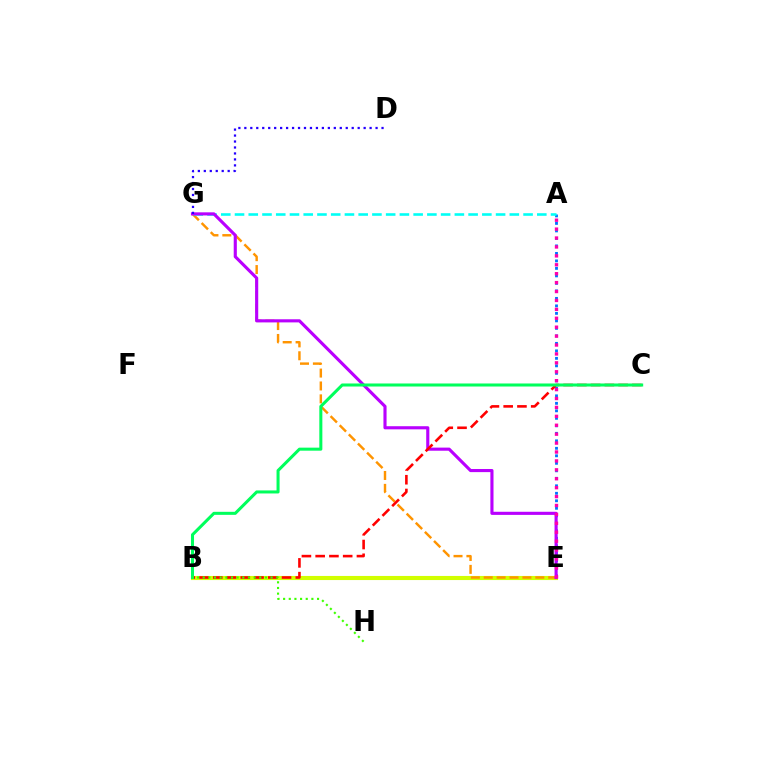{('A', 'E'): [{'color': '#0074ff', 'line_style': 'dotted', 'thickness': 2.04}, {'color': '#ff00ac', 'line_style': 'dotted', 'thickness': 2.42}], ('B', 'E'): [{'color': '#d1ff00', 'line_style': 'solid', 'thickness': 2.95}], ('E', 'G'): [{'color': '#ff9400', 'line_style': 'dashed', 'thickness': 1.75}, {'color': '#b900ff', 'line_style': 'solid', 'thickness': 2.25}], ('A', 'G'): [{'color': '#00fff6', 'line_style': 'dashed', 'thickness': 1.87}], ('B', 'C'): [{'color': '#ff0000', 'line_style': 'dashed', 'thickness': 1.87}, {'color': '#00ff5c', 'line_style': 'solid', 'thickness': 2.19}], ('D', 'G'): [{'color': '#2500ff', 'line_style': 'dotted', 'thickness': 1.62}], ('B', 'H'): [{'color': '#3dff00', 'line_style': 'dotted', 'thickness': 1.54}]}